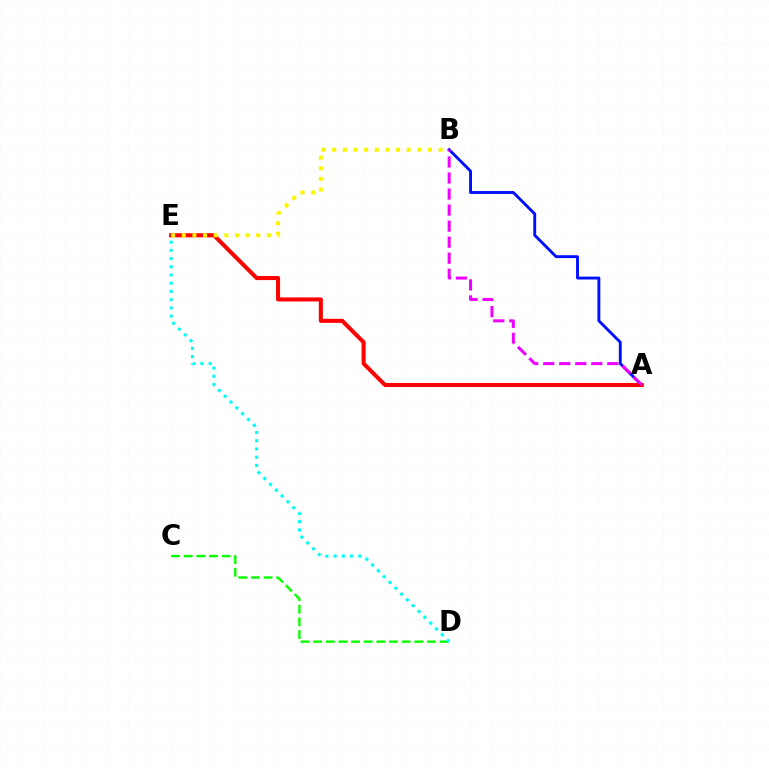{('A', 'B'): [{'color': '#0010ff', 'line_style': 'solid', 'thickness': 2.08}, {'color': '#ee00ff', 'line_style': 'dashed', 'thickness': 2.18}], ('A', 'E'): [{'color': '#ff0000', 'line_style': 'solid', 'thickness': 2.92}], ('B', 'E'): [{'color': '#fcf500', 'line_style': 'dotted', 'thickness': 2.89}], ('C', 'D'): [{'color': '#08ff00', 'line_style': 'dashed', 'thickness': 1.72}], ('D', 'E'): [{'color': '#00fff6', 'line_style': 'dotted', 'thickness': 2.23}]}